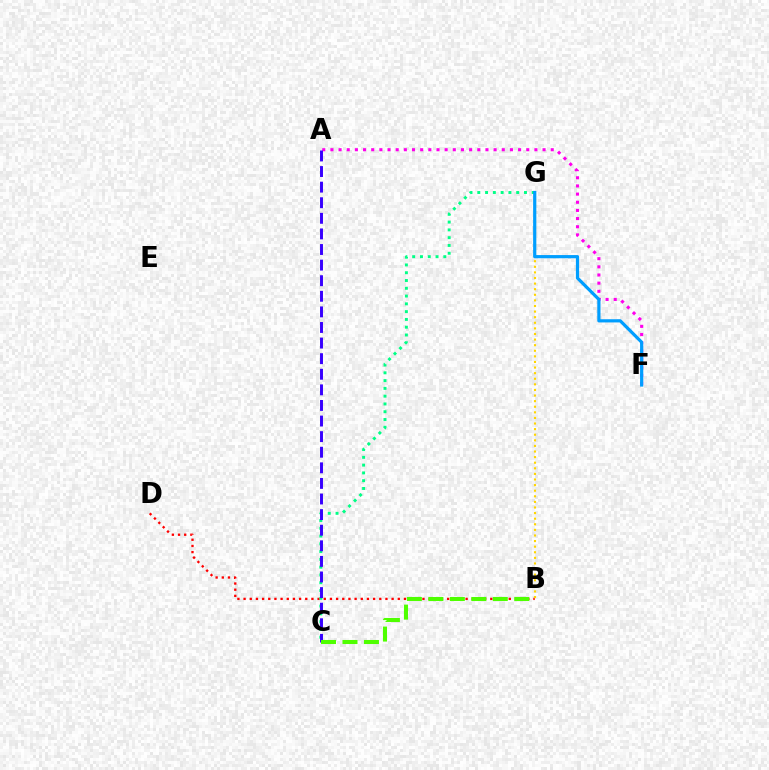{('B', 'D'): [{'color': '#ff0000', 'line_style': 'dotted', 'thickness': 1.68}], ('C', 'G'): [{'color': '#00ff86', 'line_style': 'dotted', 'thickness': 2.11}], ('A', 'F'): [{'color': '#ff00ed', 'line_style': 'dotted', 'thickness': 2.22}], ('A', 'C'): [{'color': '#3700ff', 'line_style': 'dashed', 'thickness': 2.12}], ('B', 'G'): [{'color': '#ffd500', 'line_style': 'dotted', 'thickness': 1.52}], ('F', 'G'): [{'color': '#009eff', 'line_style': 'solid', 'thickness': 2.31}], ('B', 'C'): [{'color': '#4fff00', 'line_style': 'dashed', 'thickness': 2.92}]}